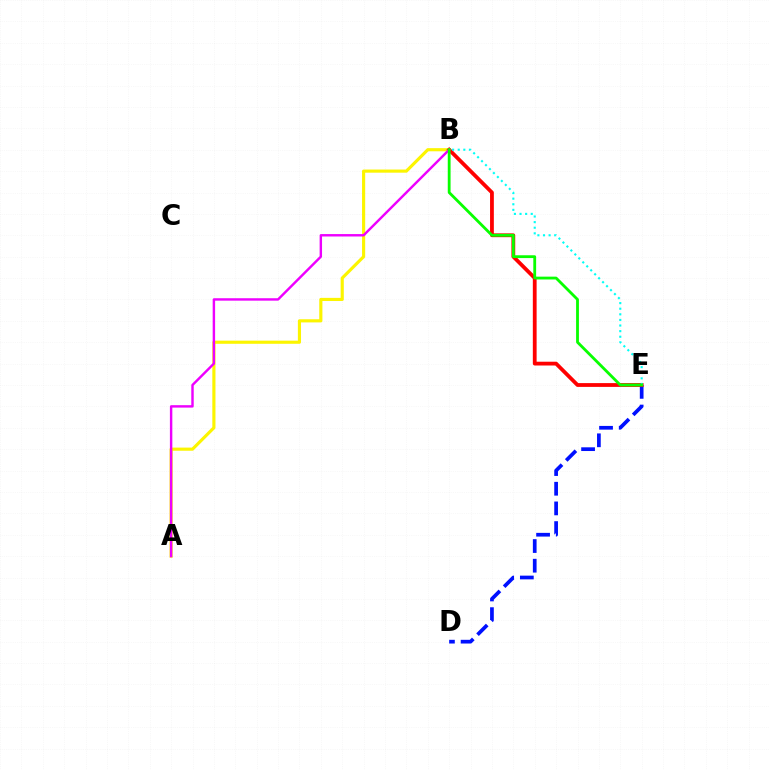{('A', 'B'): [{'color': '#fcf500', 'line_style': 'solid', 'thickness': 2.26}, {'color': '#ee00ff', 'line_style': 'solid', 'thickness': 1.74}], ('D', 'E'): [{'color': '#0010ff', 'line_style': 'dashed', 'thickness': 2.67}], ('B', 'E'): [{'color': '#ff0000', 'line_style': 'solid', 'thickness': 2.73}, {'color': '#00fff6', 'line_style': 'dotted', 'thickness': 1.52}, {'color': '#08ff00', 'line_style': 'solid', 'thickness': 2.03}]}